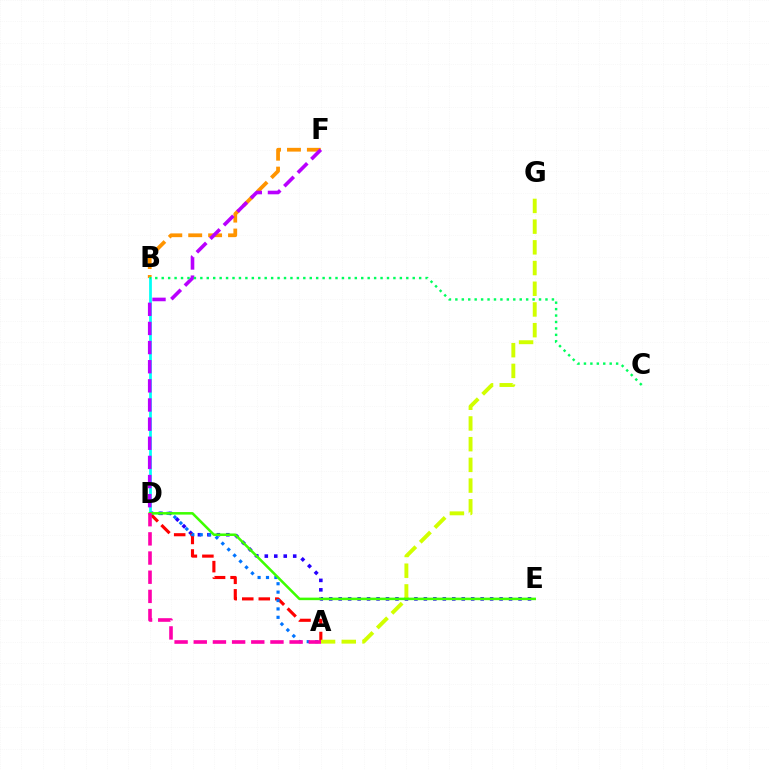{('B', 'F'): [{'color': '#ff9400', 'line_style': 'dashed', 'thickness': 2.7}], ('D', 'E'): [{'color': '#2500ff', 'line_style': 'dotted', 'thickness': 2.57}, {'color': '#3dff00', 'line_style': 'solid', 'thickness': 1.82}], ('B', 'D'): [{'color': '#00fff6', 'line_style': 'solid', 'thickness': 1.99}], ('D', 'F'): [{'color': '#b900ff', 'line_style': 'dashed', 'thickness': 2.6}], ('B', 'C'): [{'color': '#00ff5c', 'line_style': 'dotted', 'thickness': 1.75}], ('A', 'D'): [{'color': '#ff0000', 'line_style': 'dashed', 'thickness': 2.25}, {'color': '#0074ff', 'line_style': 'dotted', 'thickness': 2.28}, {'color': '#ff00ac', 'line_style': 'dashed', 'thickness': 2.6}], ('A', 'G'): [{'color': '#d1ff00', 'line_style': 'dashed', 'thickness': 2.81}]}